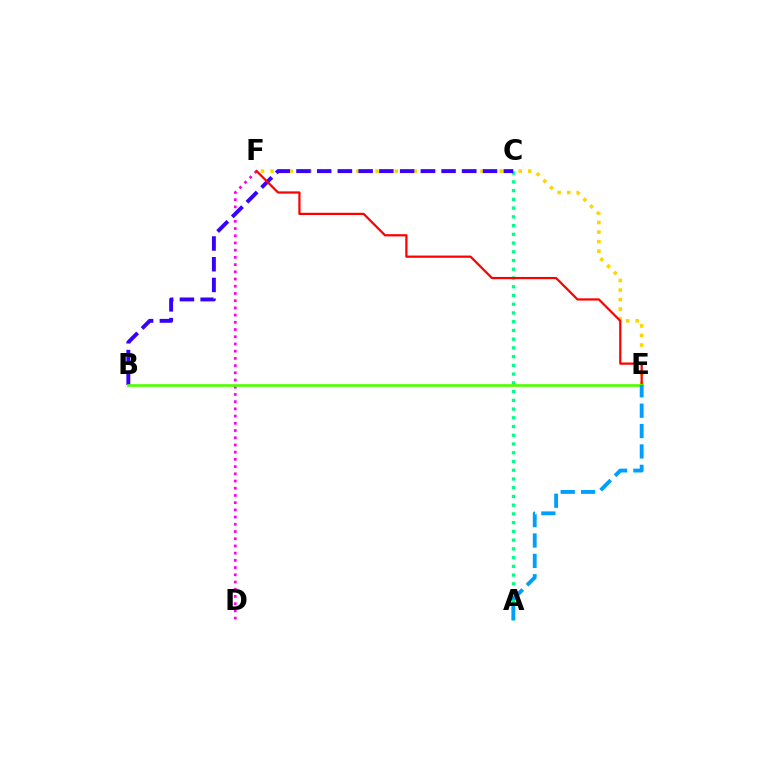{('A', 'C'): [{'color': '#00ff86', 'line_style': 'dotted', 'thickness': 2.37}], ('E', 'F'): [{'color': '#ffd500', 'line_style': 'dotted', 'thickness': 2.59}, {'color': '#ff0000', 'line_style': 'solid', 'thickness': 1.61}], ('D', 'F'): [{'color': '#ff00ed', 'line_style': 'dotted', 'thickness': 1.96}], ('B', 'C'): [{'color': '#3700ff', 'line_style': 'dashed', 'thickness': 2.82}], ('B', 'E'): [{'color': '#4fff00', 'line_style': 'solid', 'thickness': 1.91}], ('A', 'E'): [{'color': '#009eff', 'line_style': 'dashed', 'thickness': 2.77}]}